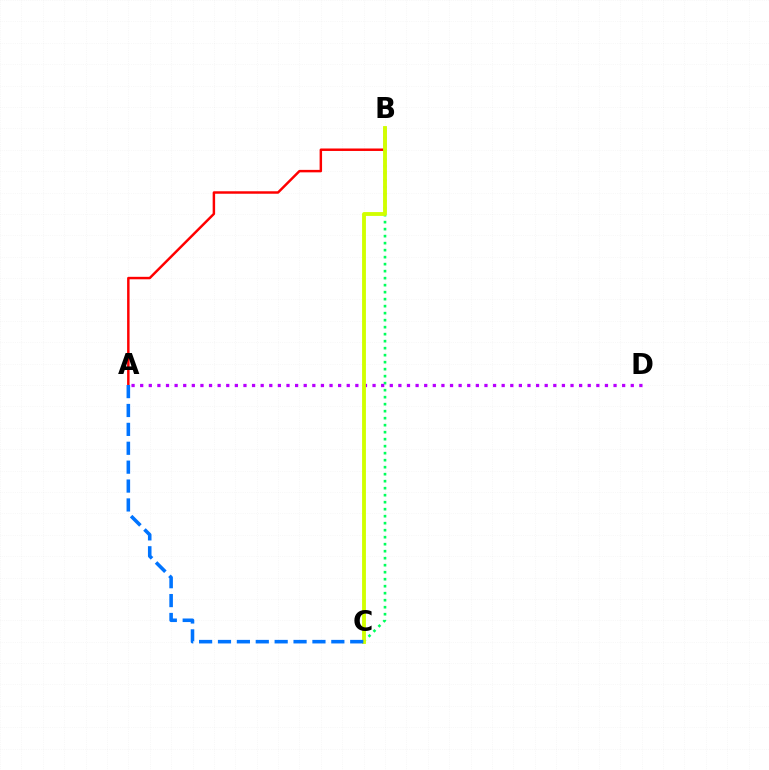{('B', 'C'): [{'color': '#00ff5c', 'line_style': 'dotted', 'thickness': 1.9}, {'color': '#d1ff00', 'line_style': 'solid', 'thickness': 2.77}], ('A', 'D'): [{'color': '#b900ff', 'line_style': 'dotted', 'thickness': 2.34}], ('A', 'B'): [{'color': '#ff0000', 'line_style': 'solid', 'thickness': 1.78}], ('A', 'C'): [{'color': '#0074ff', 'line_style': 'dashed', 'thickness': 2.57}]}